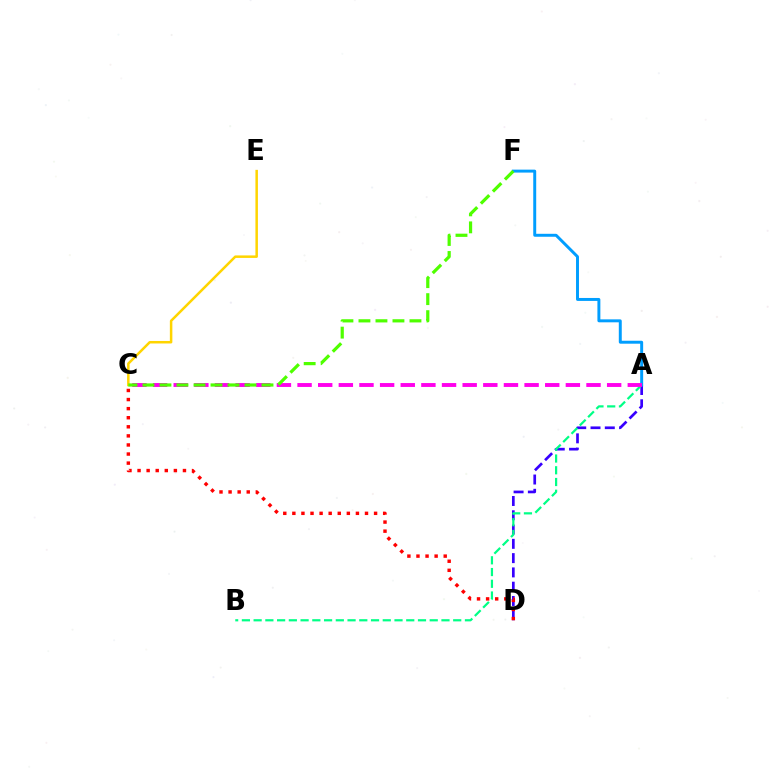{('A', 'D'): [{'color': '#3700ff', 'line_style': 'dashed', 'thickness': 1.94}], ('C', 'D'): [{'color': '#ff0000', 'line_style': 'dotted', 'thickness': 2.47}], ('A', 'B'): [{'color': '#00ff86', 'line_style': 'dashed', 'thickness': 1.59}], ('C', 'E'): [{'color': '#ffd500', 'line_style': 'solid', 'thickness': 1.81}], ('A', 'F'): [{'color': '#009eff', 'line_style': 'solid', 'thickness': 2.13}], ('A', 'C'): [{'color': '#ff00ed', 'line_style': 'dashed', 'thickness': 2.8}], ('C', 'F'): [{'color': '#4fff00', 'line_style': 'dashed', 'thickness': 2.31}]}